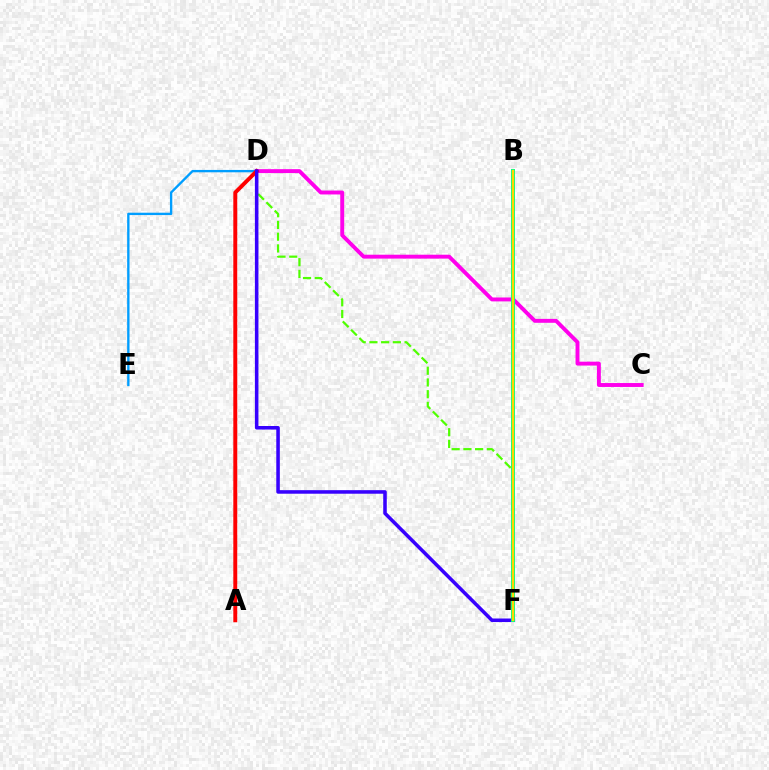{('D', 'E'): [{'color': '#009eff', 'line_style': 'solid', 'thickness': 1.7}], ('C', 'D'): [{'color': '#ff00ed', 'line_style': 'solid', 'thickness': 2.82}], ('D', 'F'): [{'color': '#4fff00', 'line_style': 'dashed', 'thickness': 1.59}, {'color': '#3700ff', 'line_style': 'solid', 'thickness': 2.56}], ('A', 'D'): [{'color': '#ff0000', 'line_style': 'solid', 'thickness': 2.83}], ('B', 'F'): [{'color': '#00ff86', 'line_style': 'solid', 'thickness': 2.85}, {'color': '#ffd500', 'line_style': 'solid', 'thickness': 1.67}]}